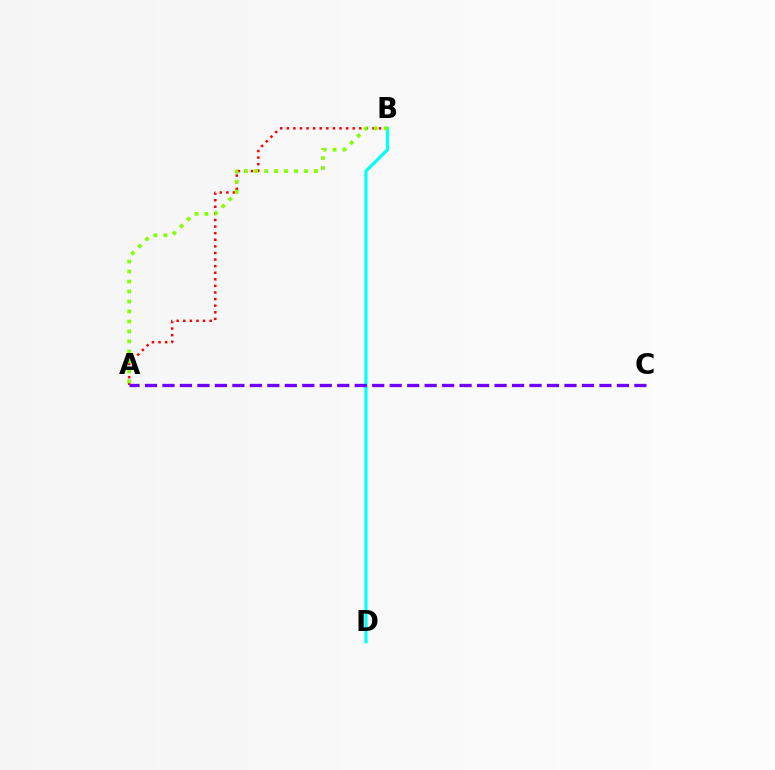{('A', 'B'): [{'color': '#ff0000', 'line_style': 'dotted', 'thickness': 1.79}, {'color': '#84ff00', 'line_style': 'dotted', 'thickness': 2.71}], ('B', 'D'): [{'color': '#00fff6', 'line_style': 'solid', 'thickness': 2.28}], ('A', 'C'): [{'color': '#7200ff', 'line_style': 'dashed', 'thickness': 2.37}]}